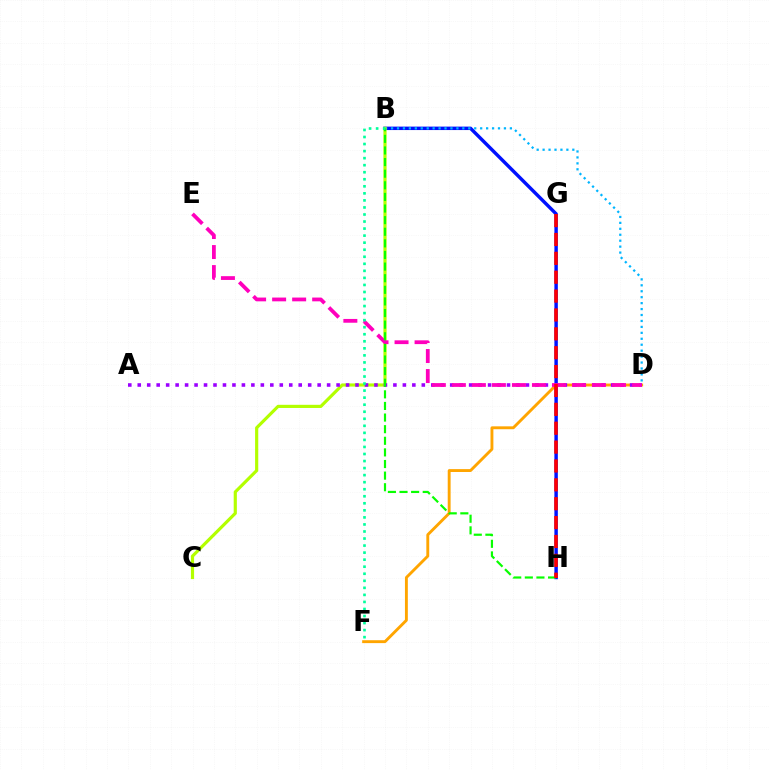{('D', 'F'): [{'color': '#ffa500', 'line_style': 'solid', 'thickness': 2.08}], ('B', 'H'): [{'color': '#0010ff', 'line_style': 'solid', 'thickness': 2.47}, {'color': '#08ff00', 'line_style': 'dashed', 'thickness': 1.58}], ('B', 'D'): [{'color': '#00b5ff', 'line_style': 'dotted', 'thickness': 1.61}], ('B', 'C'): [{'color': '#b3ff00', 'line_style': 'solid', 'thickness': 2.28}], ('A', 'D'): [{'color': '#9b00ff', 'line_style': 'dotted', 'thickness': 2.57}], ('D', 'E'): [{'color': '#ff00bd', 'line_style': 'dashed', 'thickness': 2.72}], ('B', 'F'): [{'color': '#00ff9d', 'line_style': 'dotted', 'thickness': 1.91}], ('G', 'H'): [{'color': '#ff0000', 'line_style': 'dashed', 'thickness': 2.56}]}